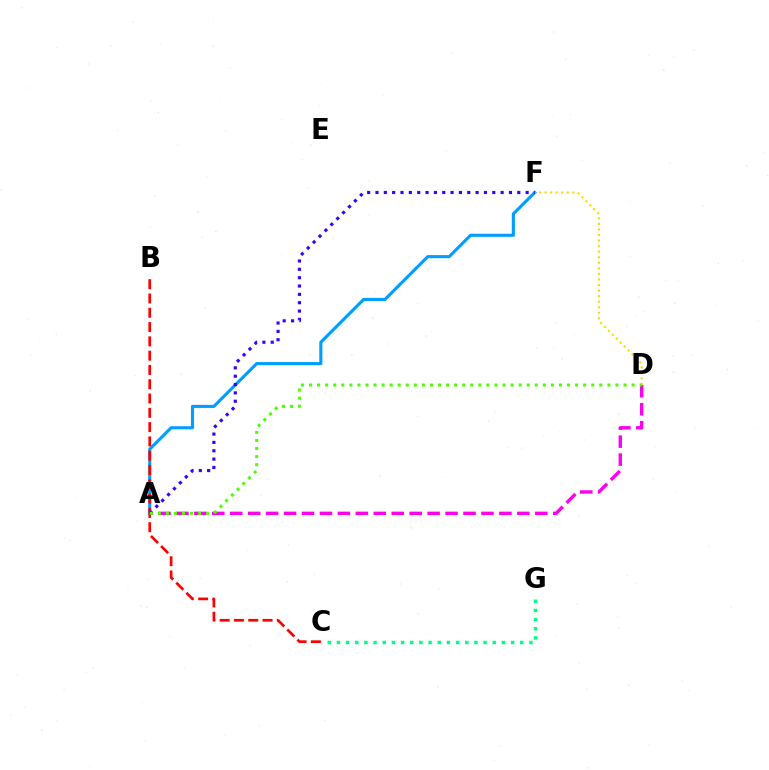{('A', 'D'): [{'color': '#ff00ed', 'line_style': 'dashed', 'thickness': 2.44}, {'color': '#4fff00', 'line_style': 'dotted', 'thickness': 2.19}], ('A', 'F'): [{'color': '#009eff', 'line_style': 'solid', 'thickness': 2.24}, {'color': '#3700ff', 'line_style': 'dotted', 'thickness': 2.27}], ('B', 'C'): [{'color': '#ff0000', 'line_style': 'dashed', 'thickness': 1.94}], ('D', 'F'): [{'color': '#ffd500', 'line_style': 'dotted', 'thickness': 1.51}], ('C', 'G'): [{'color': '#00ff86', 'line_style': 'dotted', 'thickness': 2.49}]}